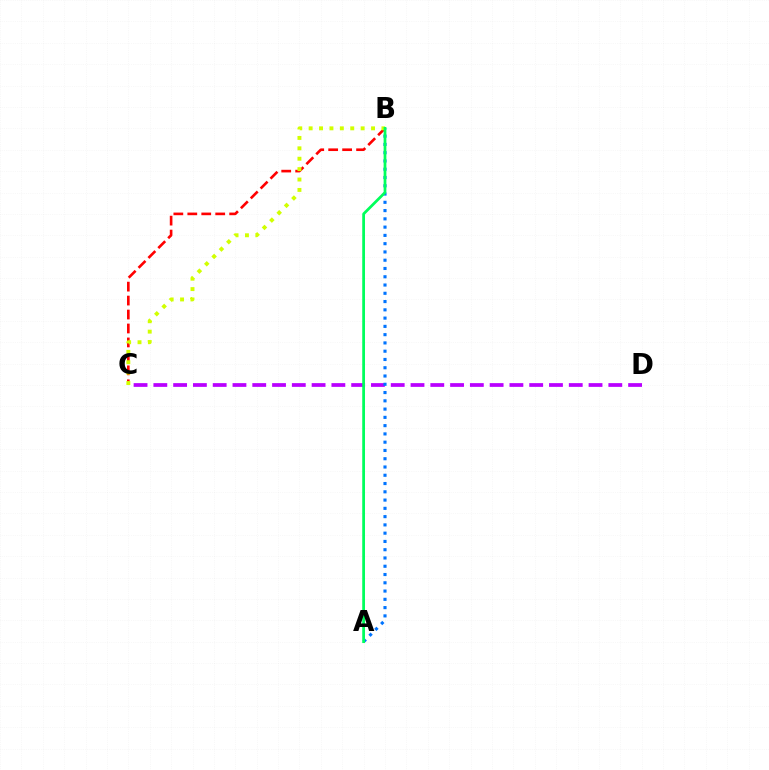{('C', 'D'): [{'color': '#b900ff', 'line_style': 'dashed', 'thickness': 2.69}], ('A', 'B'): [{'color': '#0074ff', 'line_style': 'dotted', 'thickness': 2.25}, {'color': '#00ff5c', 'line_style': 'solid', 'thickness': 1.98}], ('B', 'C'): [{'color': '#ff0000', 'line_style': 'dashed', 'thickness': 1.9}, {'color': '#d1ff00', 'line_style': 'dotted', 'thickness': 2.83}]}